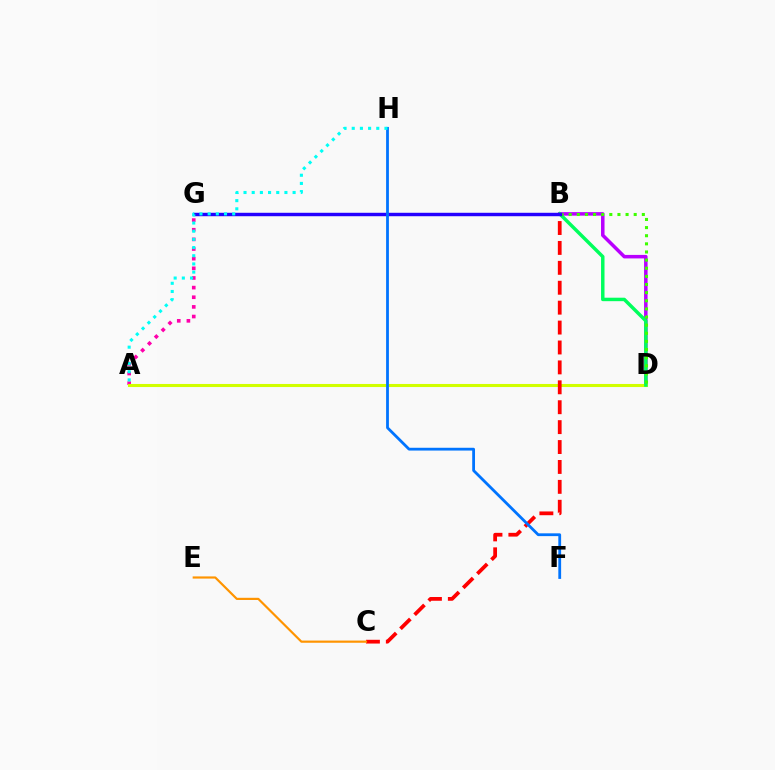{('B', 'D'): [{'color': '#b900ff', 'line_style': 'solid', 'thickness': 2.53}, {'color': '#00ff5c', 'line_style': 'solid', 'thickness': 2.49}, {'color': '#3dff00', 'line_style': 'dotted', 'thickness': 2.21}], ('A', 'G'): [{'color': '#ff00ac', 'line_style': 'dotted', 'thickness': 2.62}], ('A', 'D'): [{'color': '#d1ff00', 'line_style': 'solid', 'thickness': 2.21}], ('B', 'C'): [{'color': '#ff0000', 'line_style': 'dashed', 'thickness': 2.7}], ('B', 'G'): [{'color': '#2500ff', 'line_style': 'solid', 'thickness': 2.48}], ('F', 'H'): [{'color': '#0074ff', 'line_style': 'solid', 'thickness': 2.01}], ('A', 'H'): [{'color': '#00fff6', 'line_style': 'dotted', 'thickness': 2.22}], ('C', 'E'): [{'color': '#ff9400', 'line_style': 'solid', 'thickness': 1.57}]}